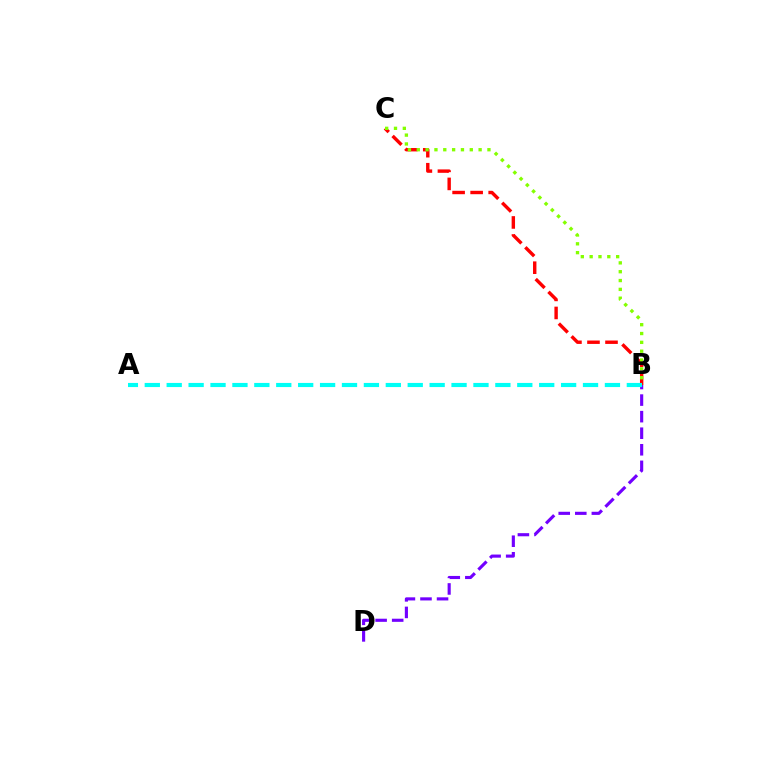{('B', 'C'): [{'color': '#ff0000', 'line_style': 'dashed', 'thickness': 2.45}, {'color': '#84ff00', 'line_style': 'dotted', 'thickness': 2.4}], ('B', 'D'): [{'color': '#7200ff', 'line_style': 'dashed', 'thickness': 2.25}], ('A', 'B'): [{'color': '#00fff6', 'line_style': 'dashed', 'thickness': 2.98}]}